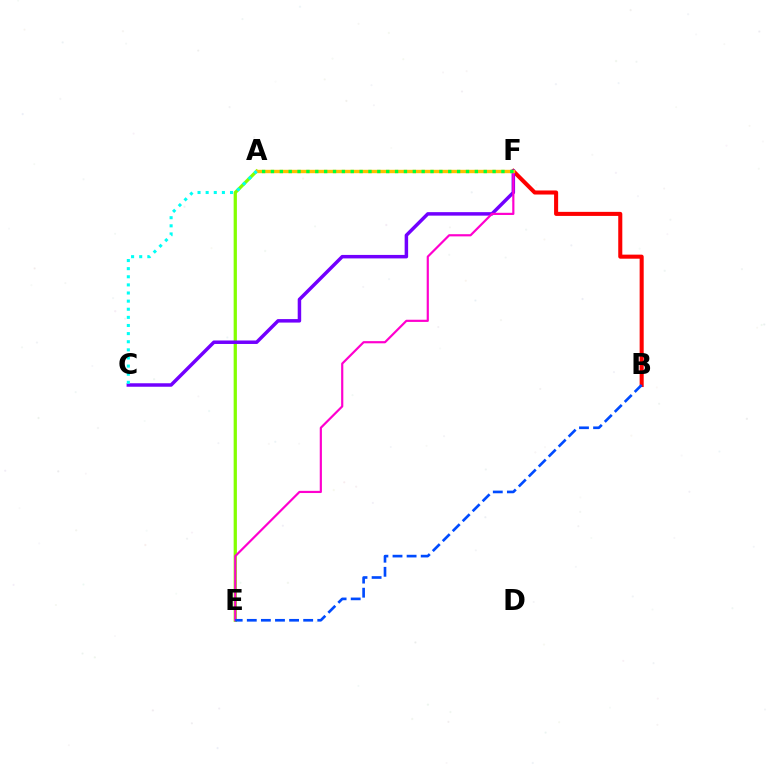{('A', 'E'): [{'color': '#84ff00', 'line_style': 'solid', 'thickness': 2.35}], ('B', 'F'): [{'color': '#ff0000', 'line_style': 'solid', 'thickness': 2.92}], ('C', 'F'): [{'color': '#7200ff', 'line_style': 'solid', 'thickness': 2.51}], ('E', 'F'): [{'color': '#ff00cf', 'line_style': 'solid', 'thickness': 1.57}], ('A', 'F'): [{'color': '#ffbd00', 'line_style': 'solid', 'thickness': 2.44}, {'color': '#00ff39', 'line_style': 'dotted', 'thickness': 2.41}], ('B', 'E'): [{'color': '#004bff', 'line_style': 'dashed', 'thickness': 1.91}], ('A', 'C'): [{'color': '#00fff6', 'line_style': 'dotted', 'thickness': 2.21}]}